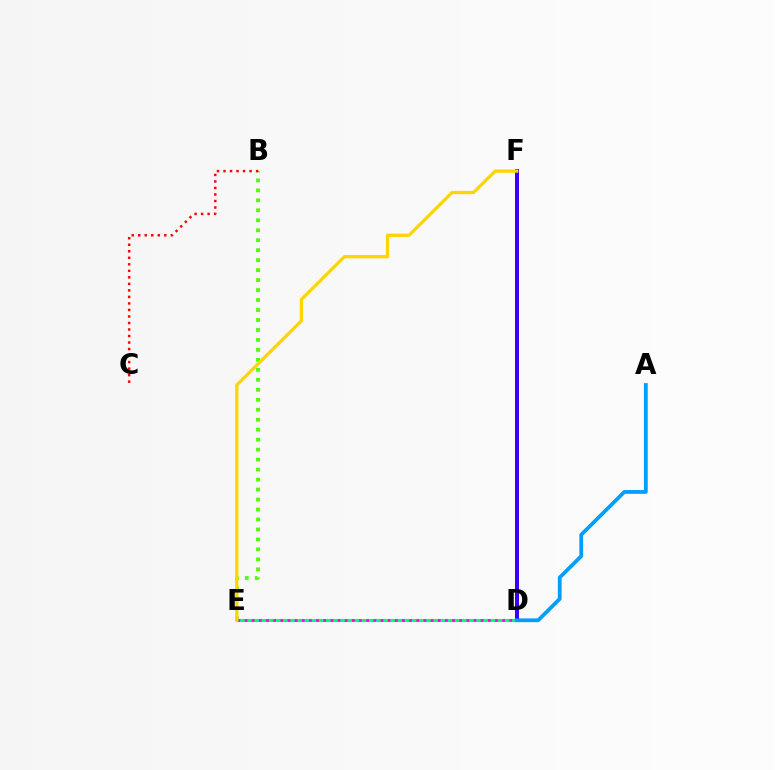{('B', 'E'): [{'color': '#4fff00', 'line_style': 'dotted', 'thickness': 2.71}], ('D', 'E'): [{'color': '#00ff86', 'line_style': 'solid', 'thickness': 2.22}, {'color': '#ff00ed', 'line_style': 'dotted', 'thickness': 1.94}], ('D', 'F'): [{'color': '#3700ff', 'line_style': 'solid', 'thickness': 2.88}], ('A', 'D'): [{'color': '#009eff', 'line_style': 'solid', 'thickness': 2.72}], ('B', 'C'): [{'color': '#ff0000', 'line_style': 'dotted', 'thickness': 1.77}], ('E', 'F'): [{'color': '#ffd500', 'line_style': 'solid', 'thickness': 2.33}]}